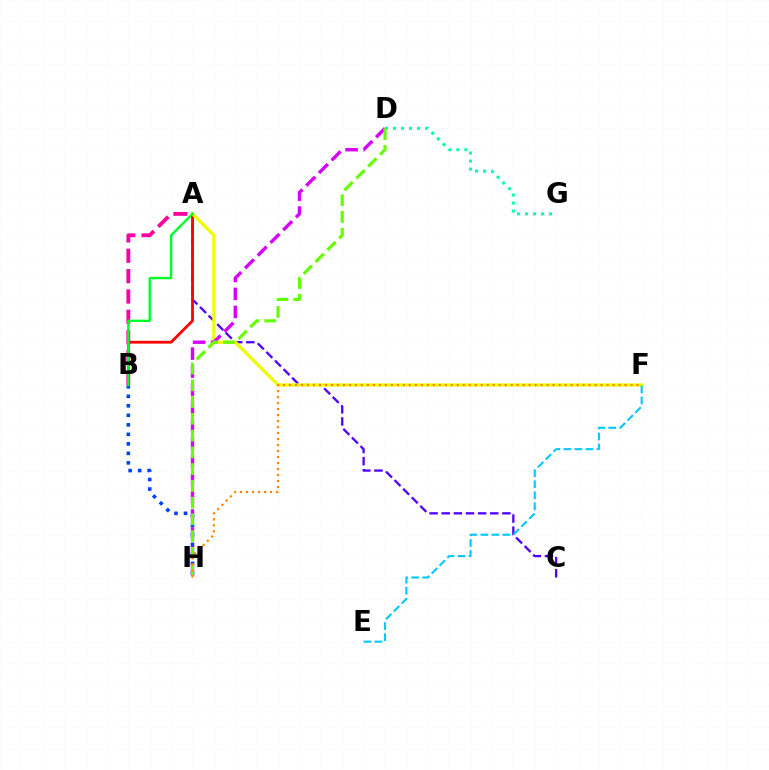{('A', 'C'): [{'color': '#4f00ff', 'line_style': 'dashed', 'thickness': 1.65}], ('A', 'B'): [{'color': '#ff0000', 'line_style': 'solid', 'thickness': 2.01}, {'color': '#ff00a0', 'line_style': 'dashed', 'thickness': 2.77}, {'color': '#00ff27', 'line_style': 'solid', 'thickness': 1.71}], ('A', 'F'): [{'color': '#eeff00', 'line_style': 'solid', 'thickness': 2.32}], ('D', 'H'): [{'color': '#d600ff', 'line_style': 'dashed', 'thickness': 2.44}, {'color': '#66ff00', 'line_style': 'dashed', 'thickness': 2.28}], ('B', 'H'): [{'color': '#003fff', 'line_style': 'dotted', 'thickness': 2.58}], ('D', 'G'): [{'color': '#00ffaf', 'line_style': 'dotted', 'thickness': 2.18}], ('E', 'F'): [{'color': '#00c7ff', 'line_style': 'dashed', 'thickness': 1.5}], ('F', 'H'): [{'color': '#ff8800', 'line_style': 'dotted', 'thickness': 1.63}]}